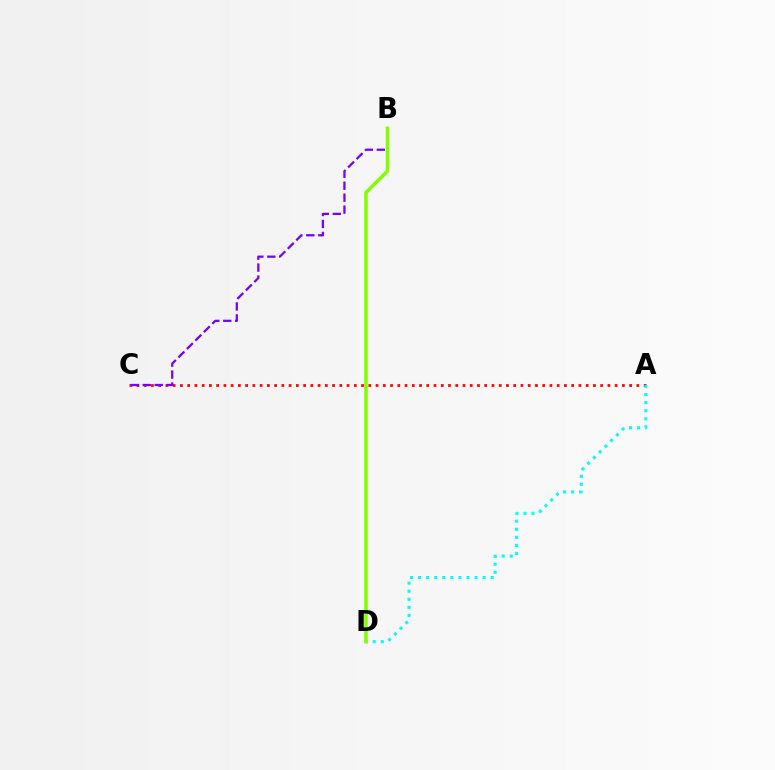{('A', 'C'): [{'color': '#ff0000', 'line_style': 'dotted', 'thickness': 1.97}], ('A', 'D'): [{'color': '#00fff6', 'line_style': 'dotted', 'thickness': 2.19}], ('B', 'C'): [{'color': '#7200ff', 'line_style': 'dashed', 'thickness': 1.62}], ('B', 'D'): [{'color': '#84ff00', 'line_style': 'solid', 'thickness': 2.52}]}